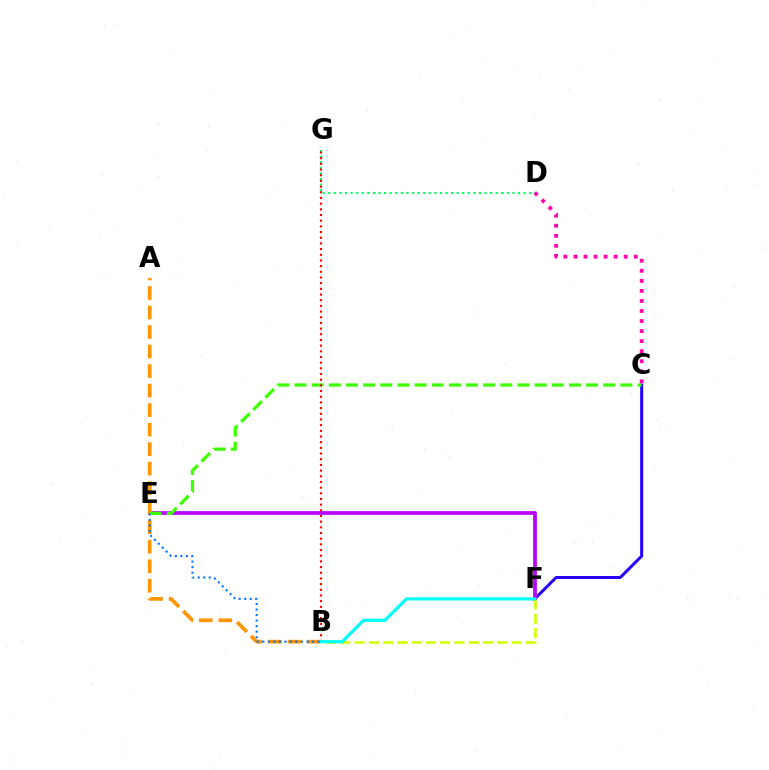{('C', 'F'): [{'color': '#2500ff', 'line_style': 'solid', 'thickness': 2.16}], ('E', 'F'): [{'color': '#b900ff', 'line_style': 'solid', 'thickness': 2.69}], ('B', 'F'): [{'color': '#d1ff00', 'line_style': 'dashed', 'thickness': 1.94}, {'color': '#00fff6', 'line_style': 'solid', 'thickness': 2.3}], ('A', 'B'): [{'color': '#ff9400', 'line_style': 'dashed', 'thickness': 2.65}], ('C', 'E'): [{'color': '#3dff00', 'line_style': 'dashed', 'thickness': 2.33}], ('C', 'D'): [{'color': '#ff00ac', 'line_style': 'dotted', 'thickness': 2.73}], ('D', 'G'): [{'color': '#00ff5c', 'line_style': 'dotted', 'thickness': 1.52}], ('B', 'G'): [{'color': '#ff0000', 'line_style': 'dotted', 'thickness': 1.54}], ('B', 'E'): [{'color': '#0074ff', 'line_style': 'dotted', 'thickness': 1.5}]}